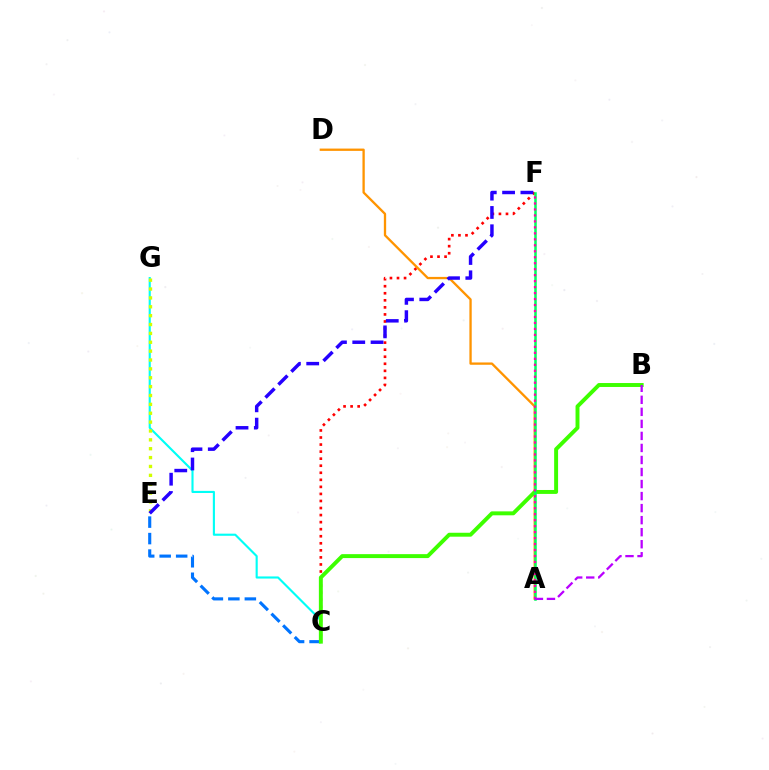{('C', 'G'): [{'color': '#00fff6', 'line_style': 'solid', 'thickness': 1.53}], ('E', 'G'): [{'color': '#d1ff00', 'line_style': 'dotted', 'thickness': 2.41}], ('C', 'F'): [{'color': '#ff0000', 'line_style': 'dotted', 'thickness': 1.92}], ('A', 'D'): [{'color': '#ff9400', 'line_style': 'solid', 'thickness': 1.67}], ('C', 'E'): [{'color': '#0074ff', 'line_style': 'dashed', 'thickness': 2.24}], ('E', 'F'): [{'color': '#2500ff', 'line_style': 'dashed', 'thickness': 2.49}], ('B', 'C'): [{'color': '#3dff00', 'line_style': 'solid', 'thickness': 2.83}], ('A', 'F'): [{'color': '#00ff5c', 'line_style': 'solid', 'thickness': 1.83}, {'color': '#ff00ac', 'line_style': 'dotted', 'thickness': 1.62}], ('A', 'B'): [{'color': '#b900ff', 'line_style': 'dashed', 'thickness': 1.63}]}